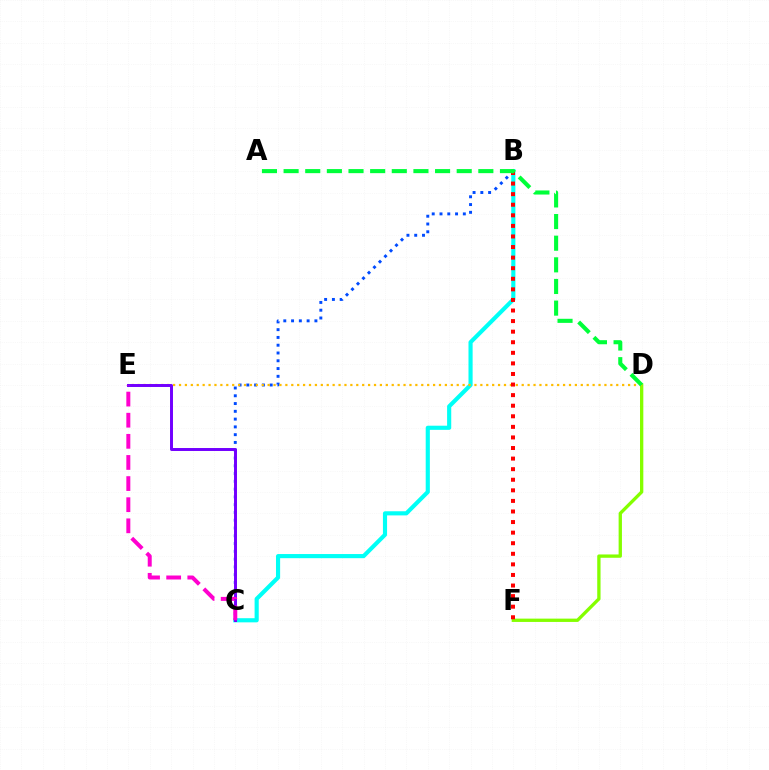{('D', 'F'): [{'color': '#84ff00', 'line_style': 'solid', 'thickness': 2.39}], ('B', 'C'): [{'color': '#004bff', 'line_style': 'dotted', 'thickness': 2.11}, {'color': '#00fff6', 'line_style': 'solid', 'thickness': 2.98}], ('D', 'E'): [{'color': '#ffbd00', 'line_style': 'dotted', 'thickness': 1.61}], ('C', 'E'): [{'color': '#7200ff', 'line_style': 'solid', 'thickness': 2.13}, {'color': '#ff00cf', 'line_style': 'dashed', 'thickness': 2.87}], ('B', 'F'): [{'color': '#ff0000', 'line_style': 'dotted', 'thickness': 2.87}], ('A', 'D'): [{'color': '#00ff39', 'line_style': 'dashed', 'thickness': 2.94}]}